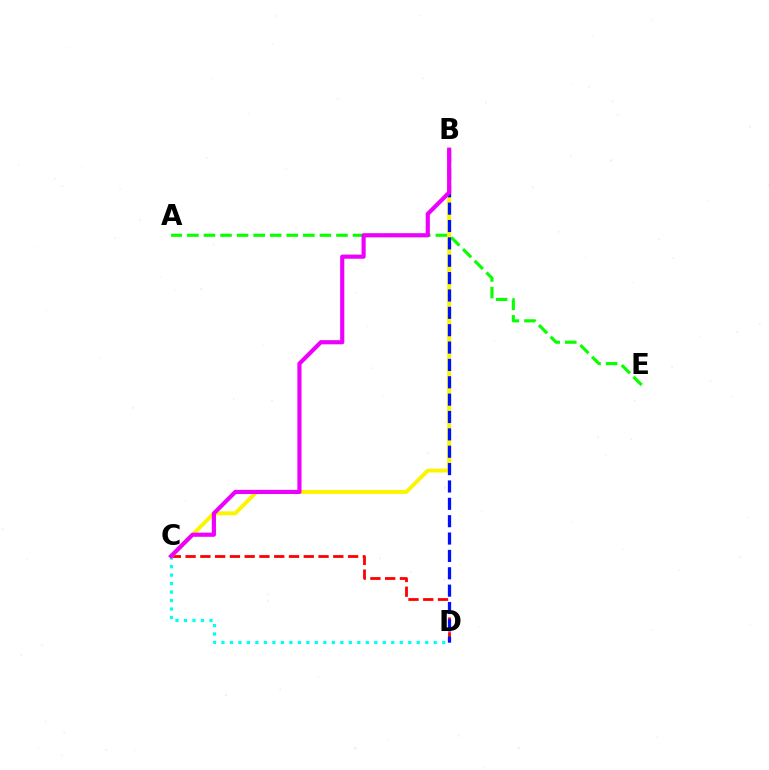{('C', 'D'): [{'color': '#00fff6', 'line_style': 'dotted', 'thickness': 2.31}, {'color': '#ff0000', 'line_style': 'dashed', 'thickness': 2.01}], ('A', 'E'): [{'color': '#08ff00', 'line_style': 'dashed', 'thickness': 2.25}], ('B', 'C'): [{'color': '#fcf500', 'line_style': 'solid', 'thickness': 2.82}, {'color': '#ee00ff', 'line_style': 'solid', 'thickness': 2.99}], ('B', 'D'): [{'color': '#0010ff', 'line_style': 'dashed', 'thickness': 2.36}]}